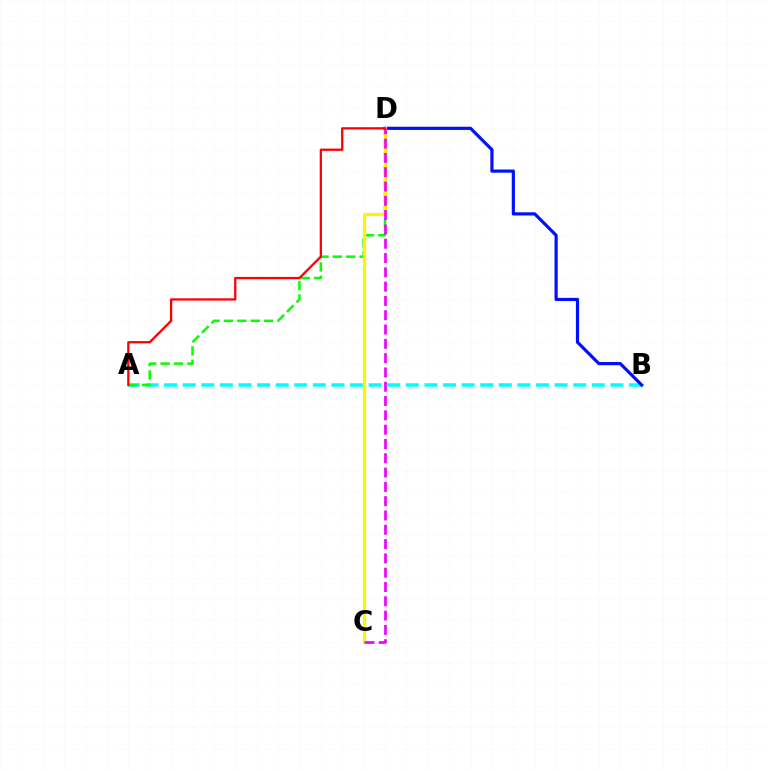{('A', 'B'): [{'color': '#00fff6', 'line_style': 'dashed', 'thickness': 2.53}], ('B', 'D'): [{'color': '#0010ff', 'line_style': 'solid', 'thickness': 2.29}], ('A', 'D'): [{'color': '#08ff00', 'line_style': 'dashed', 'thickness': 1.82}, {'color': '#ff0000', 'line_style': 'solid', 'thickness': 1.64}], ('C', 'D'): [{'color': '#fcf500', 'line_style': 'solid', 'thickness': 2.31}, {'color': '#ee00ff', 'line_style': 'dashed', 'thickness': 1.94}]}